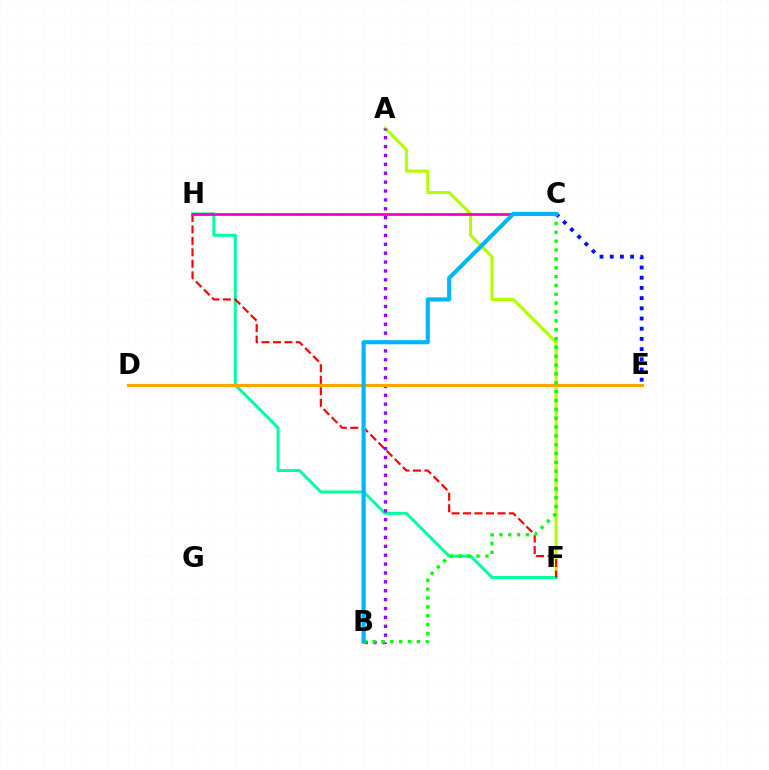{('C', 'E'): [{'color': '#0010ff', 'line_style': 'dotted', 'thickness': 2.77}], ('A', 'F'): [{'color': '#b3ff00', 'line_style': 'solid', 'thickness': 2.22}], ('F', 'H'): [{'color': '#00ff9d', 'line_style': 'solid', 'thickness': 2.15}, {'color': '#ff0000', 'line_style': 'dashed', 'thickness': 1.56}], ('A', 'B'): [{'color': '#9b00ff', 'line_style': 'dotted', 'thickness': 2.41}], ('D', 'E'): [{'color': '#ffa500', 'line_style': 'solid', 'thickness': 2.26}], ('B', 'C'): [{'color': '#08ff00', 'line_style': 'dotted', 'thickness': 2.4}, {'color': '#00b5ff', 'line_style': 'solid', 'thickness': 2.96}], ('C', 'H'): [{'color': '#ff00bd', 'line_style': 'solid', 'thickness': 2.02}]}